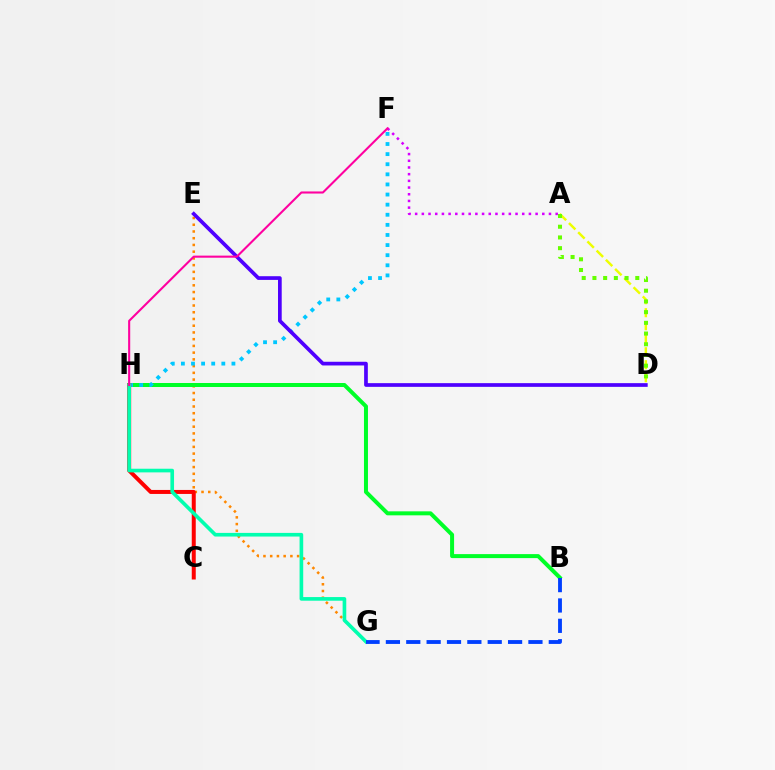{('E', 'G'): [{'color': '#ff8800', 'line_style': 'dotted', 'thickness': 1.83}], ('B', 'H'): [{'color': '#00ff27', 'line_style': 'solid', 'thickness': 2.87}], ('A', 'F'): [{'color': '#d600ff', 'line_style': 'dotted', 'thickness': 1.82}], ('F', 'H'): [{'color': '#00c7ff', 'line_style': 'dotted', 'thickness': 2.75}, {'color': '#ff00a0', 'line_style': 'solid', 'thickness': 1.5}], ('C', 'H'): [{'color': '#ff0000', 'line_style': 'solid', 'thickness': 2.87}], ('A', 'D'): [{'color': '#eeff00', 'line_style': 'dashed', 'thickness': 1.77}, {'color': '#66ff00', 'line_style': 'dotted', 'thickness': 2.91}], ('G', 'H'): [{'color': '#00ffaf', 'line_style': 'solid', 'thickness': 2.62}], ('D', 'E'): [{'color': '#4f00ff', 'line_style': 'solid', 'thickness': 2.66}], ('B', 'G'): [{'color': '#003fff', 'line_style': 'dashed', 'thickness': 2.77}]}